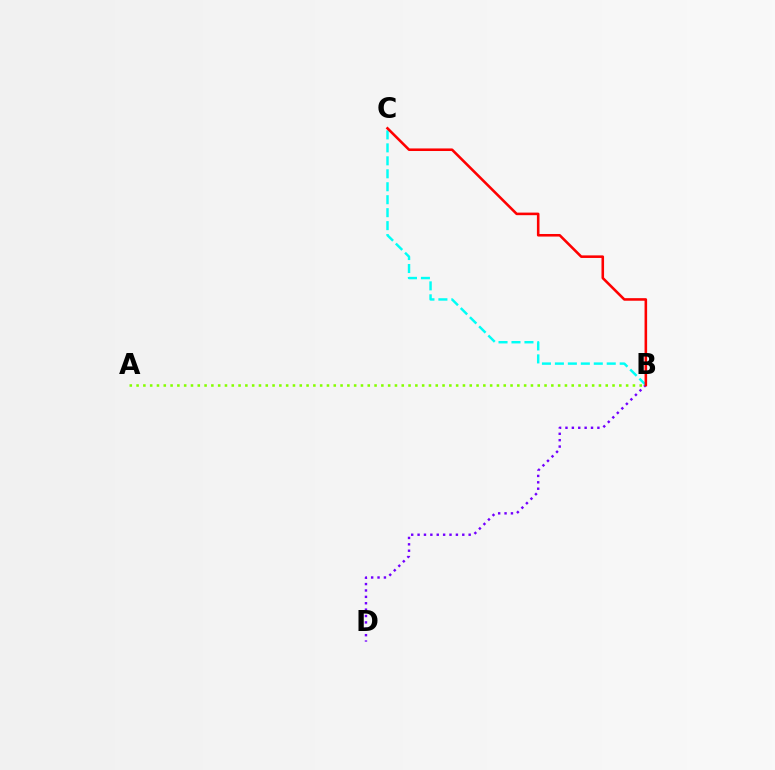{('A', 'B'): [{'color': '#84ff00', 'line_style': 'dotted', 'thickness': 1.85}], ('B', 'D'): [{'color': '#7200ff', 'line_style': 'dotted', 'thickness': 1.74}], ('B', 'C'): [{'color': '#00fff6', 'line_style': 'dashed', 'thickness': 1.76}, {'color': '#ff0000', 'line_style': 'solid', 'thickness': 1.85}]}